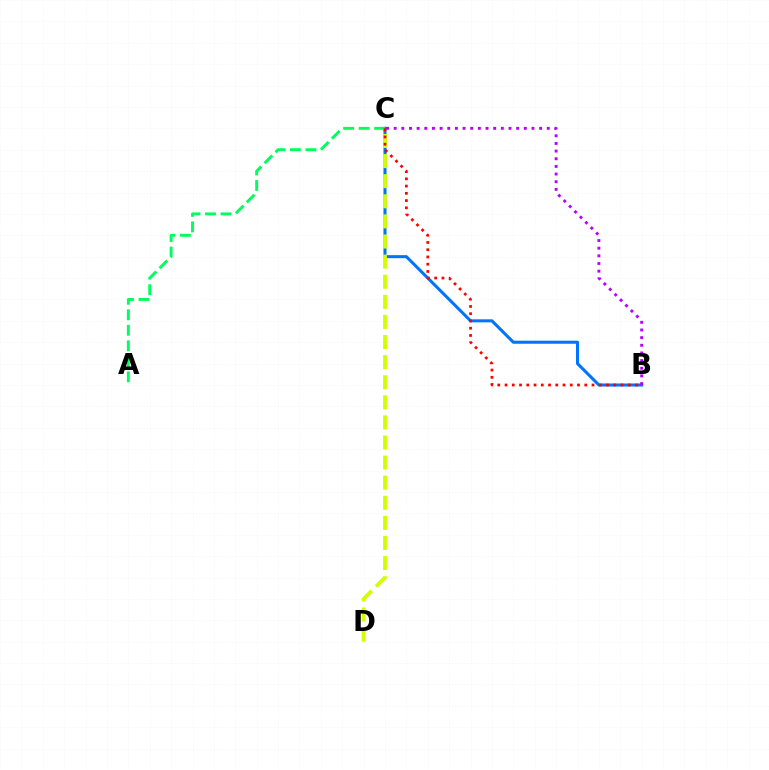{('B', 'C'): [{'color': '#0074ff', 'line_style': 'solid', 'thickness': 2.2}, {'color': '#ff0000', 'line_style': 'dotted', 'thickness': 1.97}, {'color': '#b900ff', 'line_style': 'dotted', 'thickness': 2.08}], ('A', 'C'): [{'color': '#00ff5c', 'line_style': 'dashed', 'thickness': 2.11}], ('C', 'D'): [{'color': '#d1ff00', 'line_style': 'dashed', 'thickness': 2.73}]}